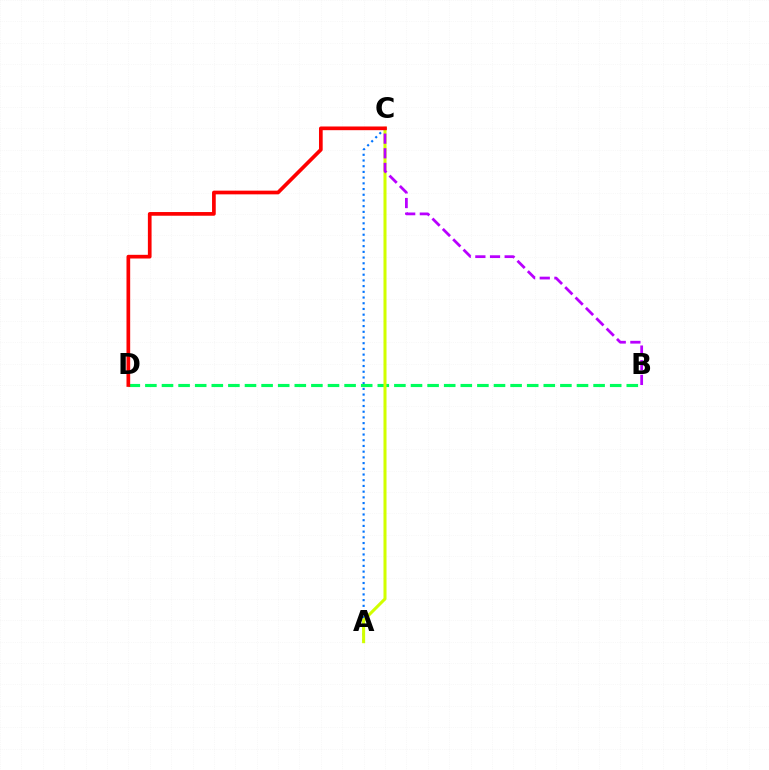{('A', 'C'): [{'color': '#0074ff', 'line_style': 'dotted', 'thickness': 1.55}, {'color': '#d1ff00', 'line_style': 'solid', 'thickness': 2.19}], ('B', 'D'): [{'color': '#00ff5c', 'line_style': 'dashed', 'thickness': 2.26}], ('B', 'C'): [{'color': '#b900ff', 'line_style': 'dashed', 'thickness': 1.99}], ('C', 'D'): [{'color': '#ff0000', 'line_style': 'solid', 'thickness': 2.66}]}